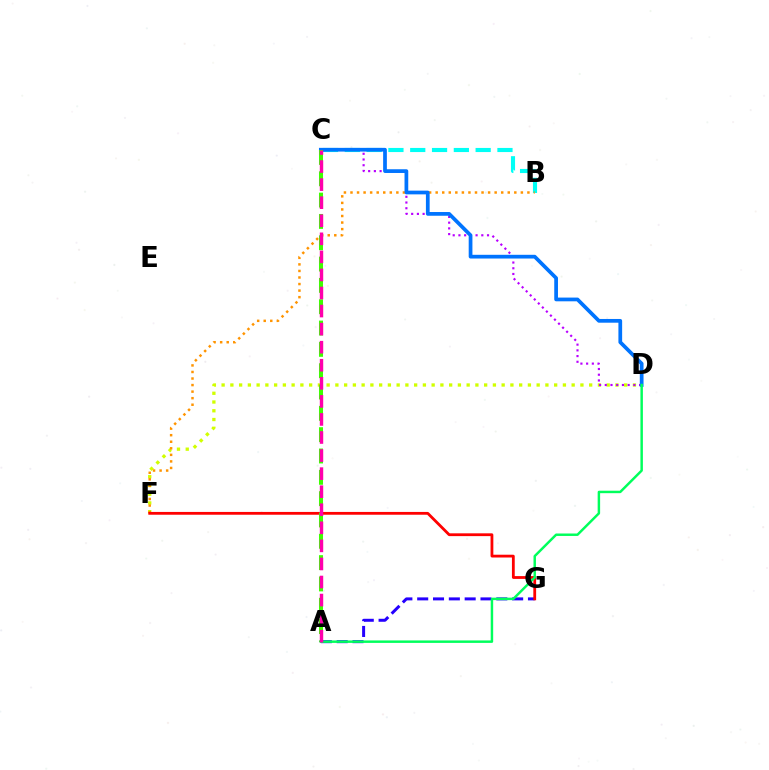{('B', 'C'): [{'color': '#00fff6', 'line_style': 'dashed', 'thickness': 2.96}], ('D', 'F'): [{'color': '#d1ff00', 'line_style': 'dotted', 'thickness': 2.38}], ('C', 'D'): [{'color': '#b900ff', 'line_style': 'dotted', 'thickness': 1.55}, {'color': '#0074ff', 'line_style': 'solid', 'thickness': 2.69}], ('B', 'F'): [{'color': '#ff9400', 'line_style': 'dotted', 'thickness': 1.78}], ('A', 'G'): [{'color': '#2500ff', 'line_style': 'dashed', 'thickness': 2.15}], ('F', 'G'): [{'color': '#ff0000', 'line_style': 'solid', 'thickness': 2.01}], ('A', 'C'): [{'color': '#3dff00', 'line_style': 'dashed', 'thickness': 2.9}, {'color': '#ff00ac', 'line_style': 'dashed', 'thickness': 2.45}], ('A', 'D'): [{'color': '#00ff5c', 'line_style': 'solid', 'thickness': 1.77}]}